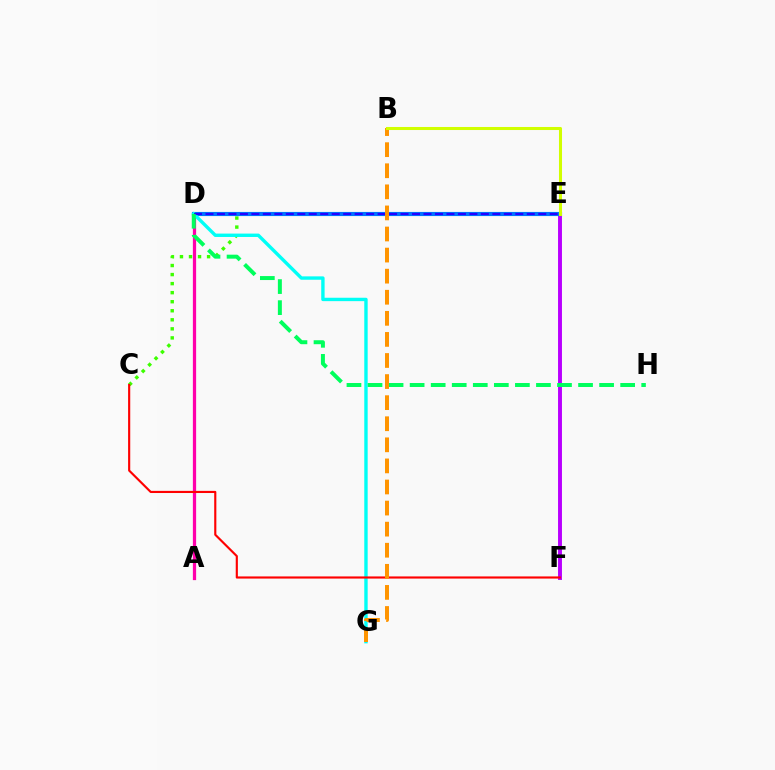{('C', 'E'): [{'color': '#3dff00', 'line_style': 'dotted', 'thickness': 2.46}], ('A', 'D'): [{'color': '#ff00ac', 'line_style': 'solid', 'thickness': 2.33}], ('E', 'F'): [{'color': '#b900ff', 'line_style': 'solid', 'thickness': 2.82}], ('D', 'E'): [{'color': '#0074ff', 'line_style': 'solid', 'thickness': 2.97}, {'color': '#2500ff', 'line_style': 'dashed', 'thickness': 1.56}], ('D', 'G'): [{'color': '#00fff6', 'line_style': 'solid', 'thickness': 2.43}], ('D', 'H'): [{'color': '#00ff5c', 'line_style': 'dashed', 'thickness': 2.86}], ('C', 'F'): [{'color': '#ff0000', 'line_style': 'solid', 'thickness': 1.54}], ('B', 'G'): [{'color': '#ff9400', 'line_style': 'dashed', 'thickness': 2.86}], ('B', 'E'): [{'color': '#d1ff00', 'line_style': 'solid', 'thickness': 2.19}]}